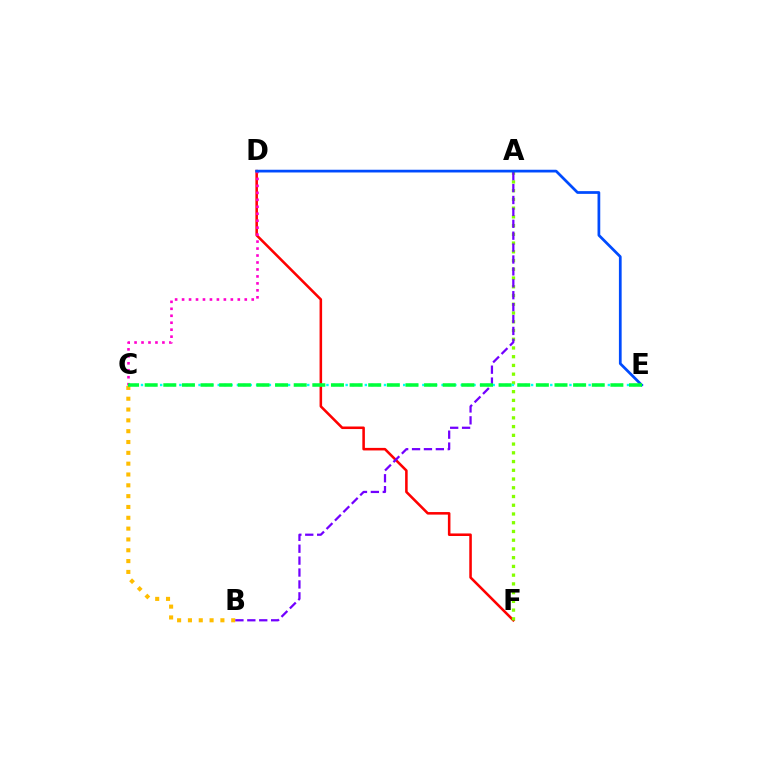{('B', 'C'): [{'color': '#ffbd00', 'line_style': 'dotted', 'thickness': 2.94}], ('D', 'F'): [{'color': '#ff0000', 'line_style': 'solid', 'thickness': 1.84}], ('A', 'F'): [{'color': '#84ff00', 'line_style': 'dotted', 'thickness': 2.37}], ('C', 'E'): [{'color': '#00fff6', 'line_style': 'dotted', 'thickness': 1.74}, {'color': '#00ff39', 'line_style': 'dashed', 'thickness': 2.53}], ('A', 'B'): [{'color': '#7200ff', 'line_style': 'dashed', 'thickness': 1.62}], ('C', 'D'): [{'color': '#ff00cf', 'line_style': 'dotted', 'thickness': 1.89}], ('D', 'E'): [{'color': '#004bff', 'line_style': 'solid', 'thickness': 1.97}]}